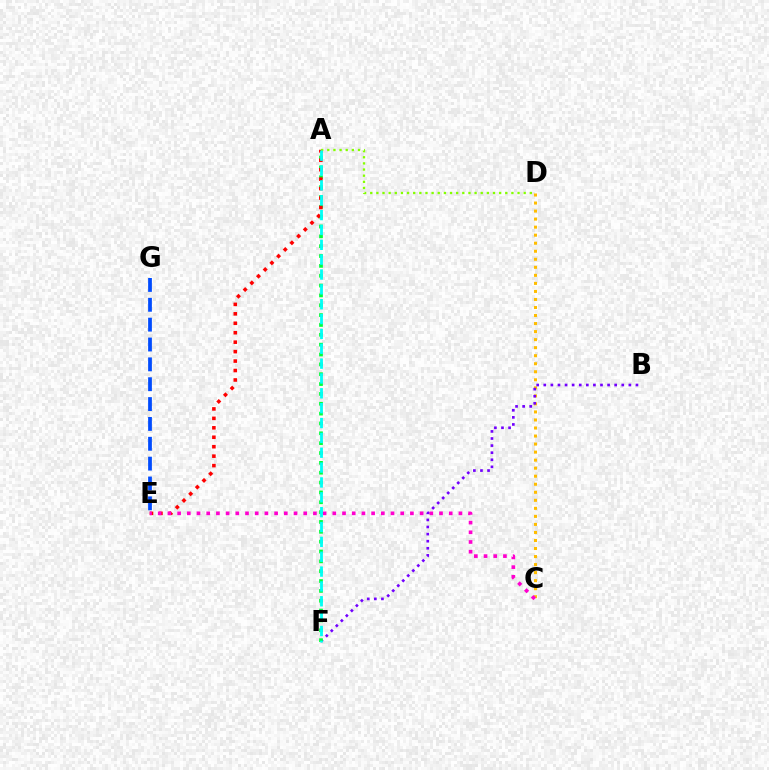{('E', 'G'): [{'color': '#004bff', 'line_style': 'dashed', 'thickness': 2.7}], ('C', 'D'): [{'color': '#ffbd00', 'line_style': 'dotted', 'thickness': 2.18}], ('B', 'F'): [{'color': '#7200ff', 'line_style': 'dotted', 'thickness': 1.93}], ('A', 'F'): [{'color': '#00ff39', 'line_style': 'dotted', 'thickness': 2.68}, {'color': '#00fff6', 'line_style': 'dashed', 'thickness': 2.02}], ('A', 'E'): [{'color': '#ff0000', 'line_style': 'dotted', 'thickness': 2.57}], ('A', 'D'): [{'color': '#84ff00', 'line_style': 'dotted', 'thickness': 1.67}], ('C', 'E'): [{'color': '#ff00cf', 'line_style': 'dotted', 'thickness': 2.64}]}